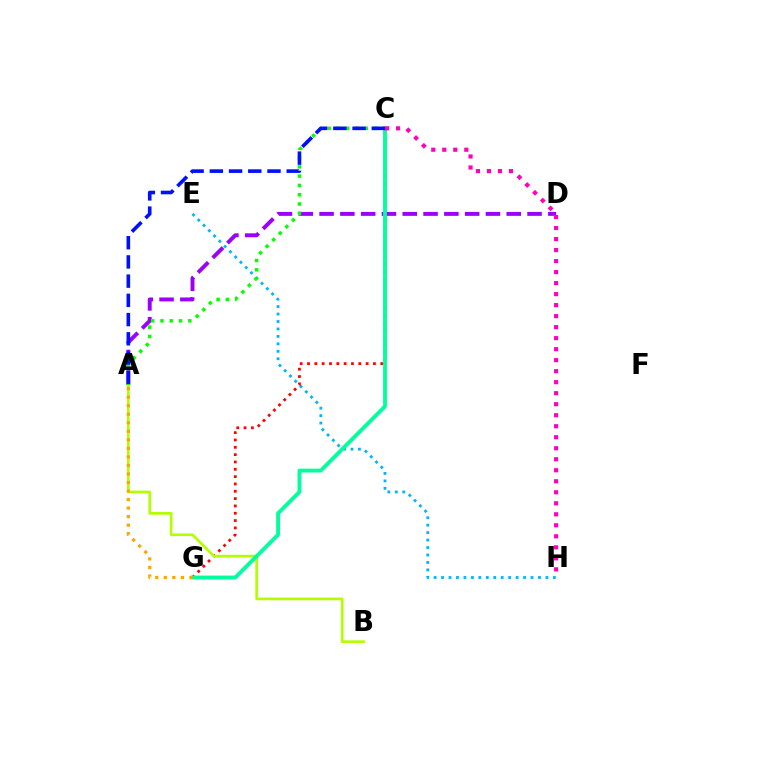{('E', 'H'): [{'color': '#00b5ff', 'line_style': 'dotted', 'thickness': 2.03}], ('C', 'G'): [{'color': '#ff0000', 'line_style': 'dotted', 'thickness': 1.99}, {'color': '#00ff9d', 'line_style': 'solid', 'thickness': 2.77}], ('A', 'D'): [{'color': '#9b00ff', 'line_style': 'dashed', 'thickness': 2.83}], ('A', 'B'): [{'color': '#b3ff00', 'line_style': 'solid', 'thickness': 1.93}], ('A', 'C'): [{'color': '#08ff00', 'line_style': 'dotted', 'thickness': 2.52}, {'color': '#0010ff', 'line_style': 'dashed', 'thickness': 2.61}], ('A', 'G'): [{'color': '#ffa500', 'line_style': 'dotted', 'thickness': 2.32}], ('C', 'H'): [{'color': '#ff00bd', 'line_style': 'dotted', 'thickness': 2.99}]}